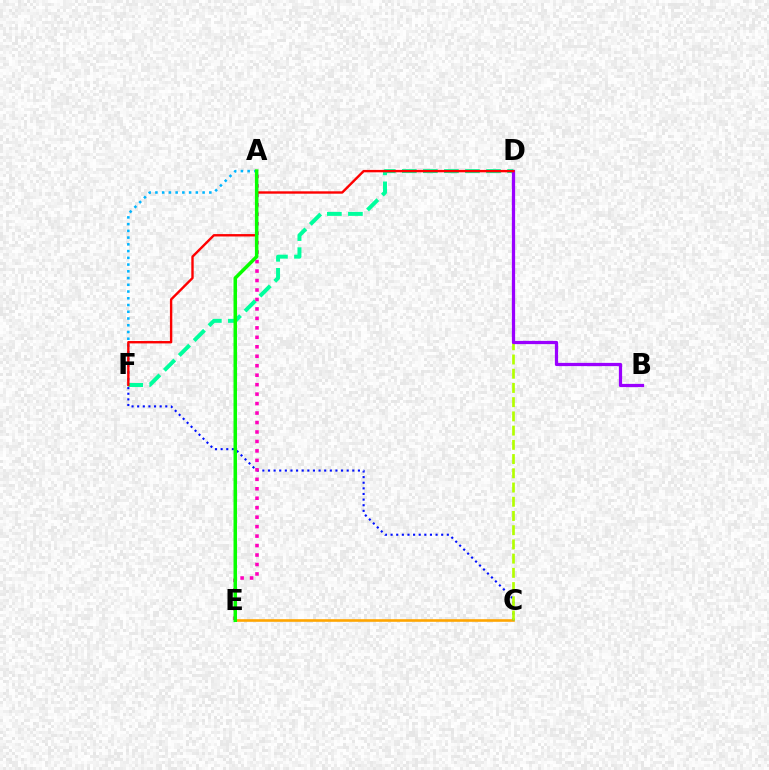{('C', 'E'): [{'color': '#ffa500', 'line_style': 'solid', 'thickness': 1.89}], ('C', 'F'): [{'color': '#0010ff', 'line_style': 'dotted', 'thickness': 1.53}], ('A', 'F'): [{'color': '#00b5ff', 'line_style': 'dotted', 'thickness': 1.83}], ('C', 'D'): [{'color': '#b3ff00', 'line_style': 'dashed', 'thickness': 1.93}], ('D', 'F'): [{'color': '#00ff9d', 'line_style': 'dashed', 'thickness': 2.86}, {'color': '#ff0000', 'line_style': 'solid', 'thickness': 1.72}], ('B', 'D'): [{'color': '#9b00ff', 'line_style': 'solid', 'thickness': 2.33}], ('A', 'E'): [{'color': '#ff00bd', 'line_style': 'dotted', 'thickness': 2.57}, {'color': '#08ff00', 'line_style': 'solid', 'thickness': 2.54}]}